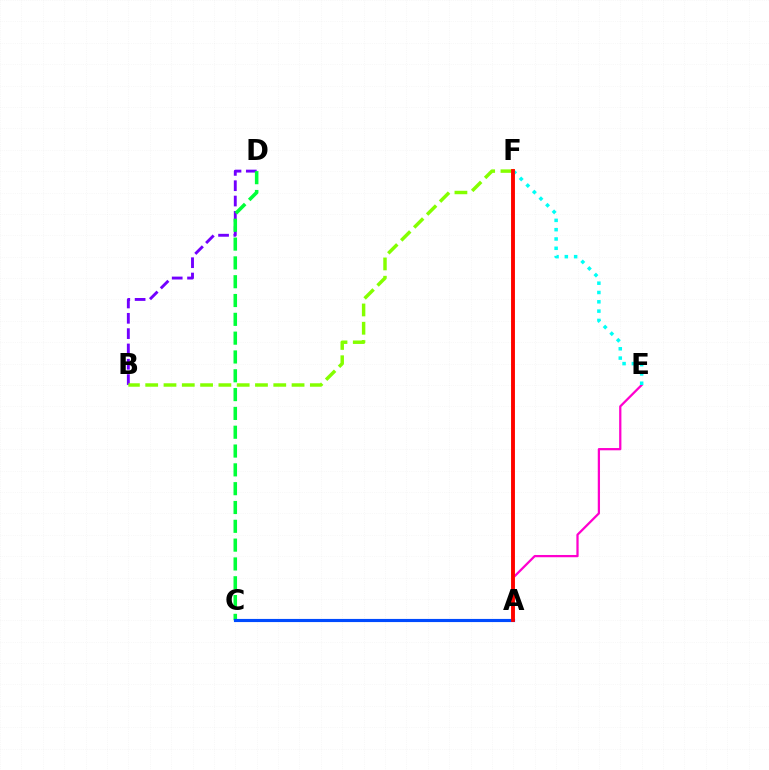{('B', 'D'): [{'color': '#7200ff', 'line_style': 'dashed', 'thickness': 2.08}], ('B', 'F'): [{'color': '#84ff00', 'line_style': 'dashed', 'thickness': 2.49}], ('A', 'E'): [{'color': '#ff00cf', 'line_style': 'solid', 'thickness': 1.62}], ('A', 'F'): [{'color': '#ffbd00', 'line_style': 'solid', 'thickness': 2.67}, {'color': '#ff0000', 'line_style': 'solid', 'thickness': 2.74}], ('C', 'D'): [{'color': '#00ff39', 'line_style': 'dashed', 'thickness': 2.56}], ('E', 'F'): [{'color': '#00fff6', 'line_style': 'dotted', 'thickness': 2.53}], ('A', 'C'): [{'color': '#004bff', 'line_style': 'solid', 'thickness': 2.26}]}